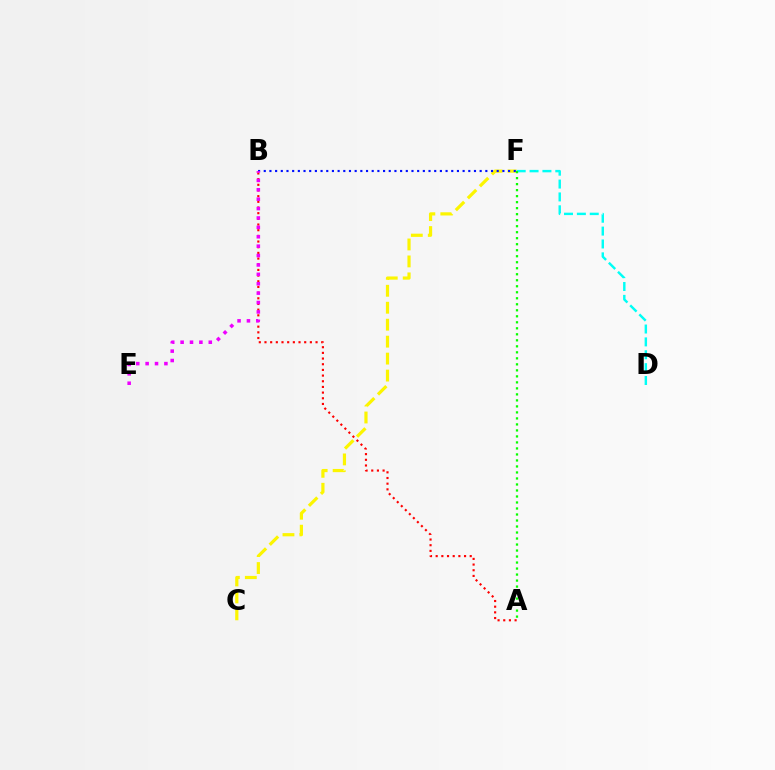{('C', 'F'): [{'color': '#fcf500', 'line_style': 'dashed', 'thickness': 2.3}], ('A', 'B'): [{'color': '#ff0000', 'line_style': 'dotted', 'thickness': 1.54}], ('D', 'F'): [{'color': '#00fff6', 'line_style': 'dashed', 'thickness': 1.75}], ('B', 'F'): [{'color': '#0010ff', 'line_style': 'dotted', 'thickness': 1.54}], ('B', 'E'): [{'color': '#ee00ff', 'line_style': 'dotted', 'thickness': 2.55}], ('A', 'F'): [{'color': '#08ff00', 'line_style': 'dotted', 'thickness': 1.63}]}